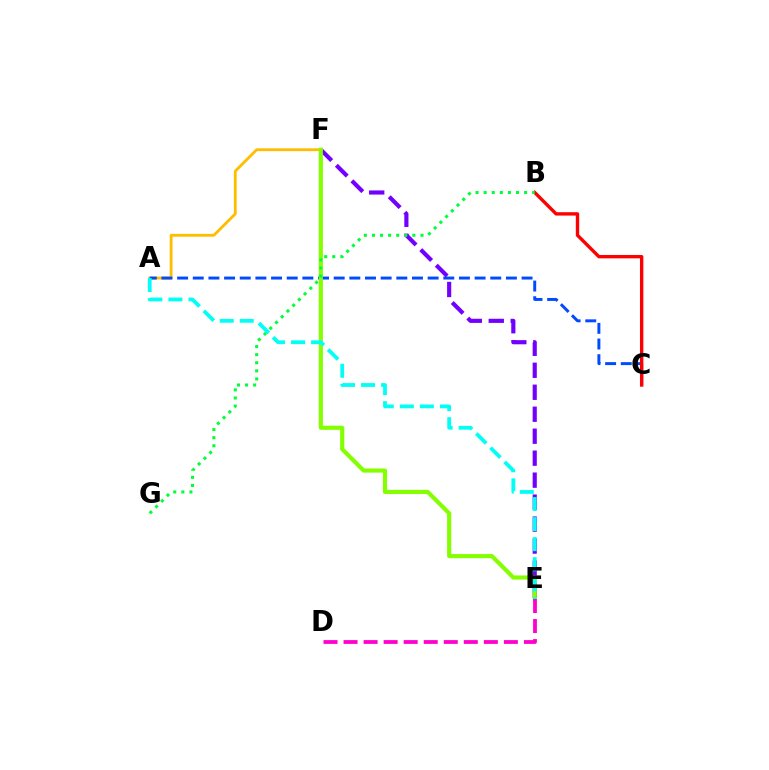{('A', 'F'): [{'color': '#ffbd00', 'line_style': 'solid', 'thickness': 2.03}], ('A', 'C'): [{'color': '#004bff', 'line_style': 'dashed', 'thickness': 2.13}], ('E', 'F'): [{'color': '#7200ff', 'line_style': 'dashed', 'thickness': 2.99}, {'color': '#84ff00', 'line_style': 'solid', 'thickness': 2.98}], ('B', 'C'): [{'color': '#ff0000', 'line_style': 'solid', 'thickness': 2.43}], ('B', 'G'): [{'color': '#00ff39', 'line_style': 'dotted', 'thickness': 2.2}], ('A', 'E'): [{'color': '#00fff6', 'line_style': 'dashed', 'thickness': 2.72}], ('D', 'E'): [{'color': '#ff00cf', 'line_style': 'dashed', 'thickness': 2.72}]}